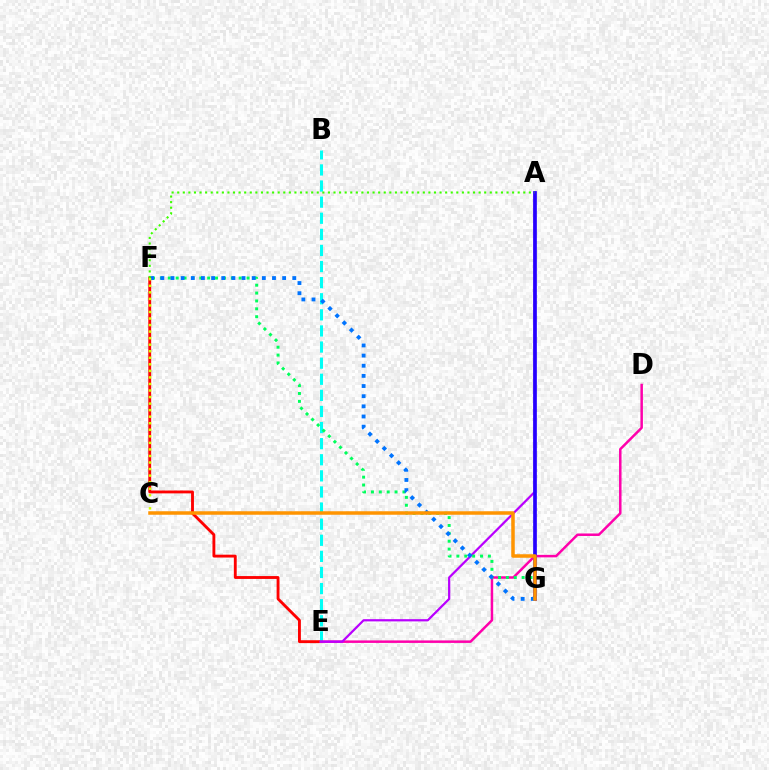{('E', 'F'): [{'color': '#ff0000', 'line_style': 'solid', 'thickness': 2.06}], ('B', 'E'): [{'color': '#00fff6', 'line_style': 'dashed', 'thickness': 2.19}], ('D', 'E'): [{'color': '#ff00ac', 'line_style': 'solid', 'thickness': 1.8}], ('A', 'E'): [{'color': '#b900ff', 'line_style': 'solid', 'thickness': 1.6}], ('F', 'G'): [{'color': '#00ff5c', 'line_style': 'dotted', 'thickness': 2.14}, {'color': '#0074ff', 'line_style': 'dotted', 'thickness': 2.76}], ('A', 'G'): [{'color': '#2500ff', 'line_style': 'solid', 'thickness': 2.66}], ('C', 'G'): [{'color': '#ff9400', 'line_style': 'solid', 'thickness': 2.52}], ('C', 'F'): [{'color': '#d1ff00', 'line_style': 'dotted', 'thickness': 1.78}], ('A', 'F'): [{'color': '#3dff00', 'line_style': 'dotted', 'thickness': 1.52}]}